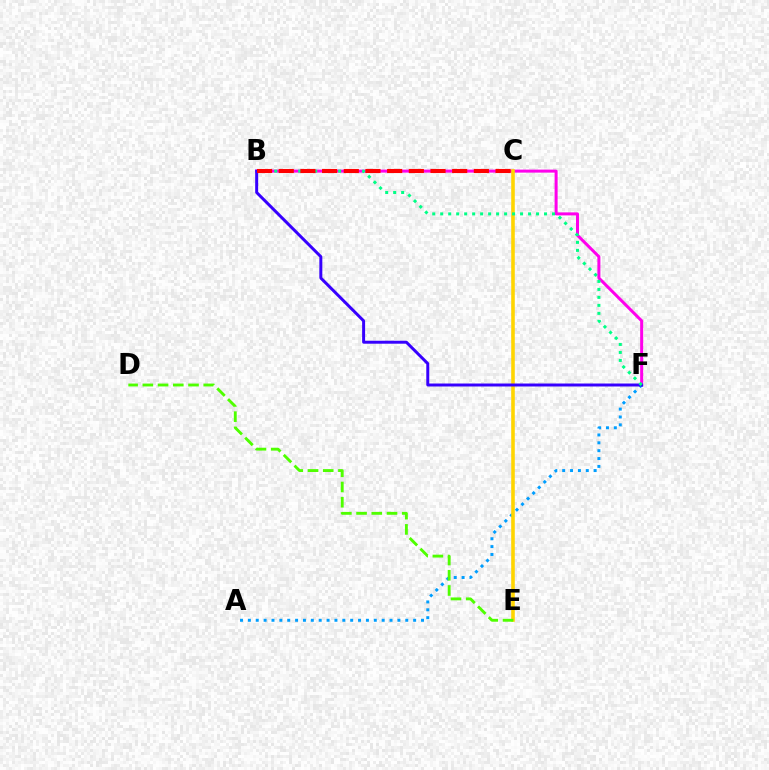{('B', 'F'): [{'color': '#ff00ed', 'line_style': 'solid', 'thickness': 2.17}, {'color': '#3700ff', 'line_style': 'solid', 'thickness': 2.14}, {'color': '#00ff86', 'line_style': 'dotted', 'thickness': 2.17}], ('A', 'F'): [{'color': '#009eff', 'line_style': 'dotted', 'thickness': 2.14}], ('C', 'E'): [{'color': '#ffd500', 'line_style': 'solid', 'thickness': 2.58}], ('D', 'E'): [{'color': '#4fff00', 'line_style': 'dashed', 'thickness': 2.07}], ('B', 'C'): [{'color': '#ff0000', 'line_style': 'dashed', 'thickness': 2.95}]}